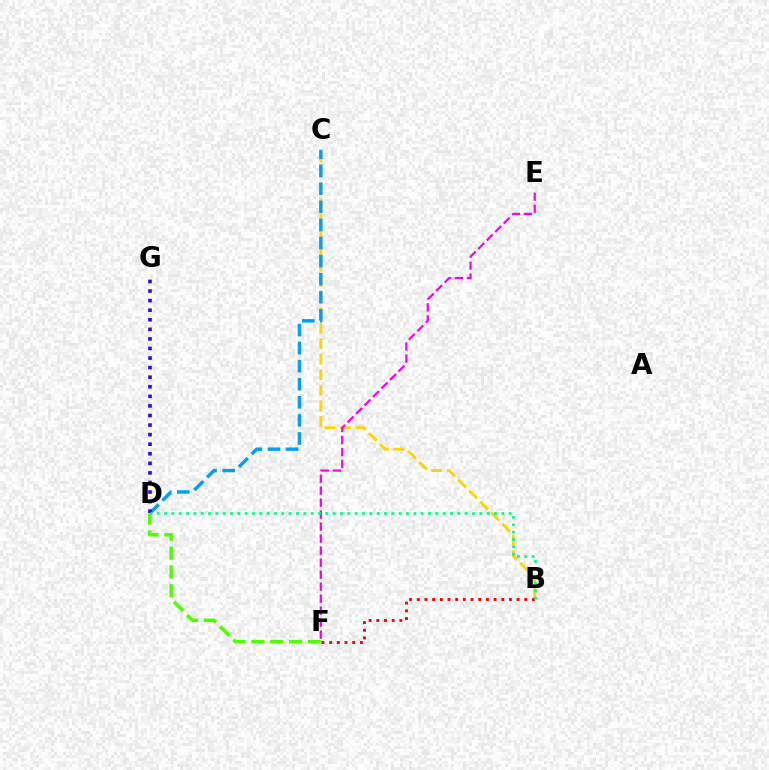{('B', 'C'): [{'color': '#ffd500', 'line_style': 'dashed', 'thickness': 2.11}], ('C', 'D'): [{'color': '#009eff', 'line_style': 'dashed', 'thickness': 2.45}], ('D', 'G'): [{'color': '#3700ff', 'line_style': 'dotted', 'thickness': 2.6}], ('D', 'F'): [{'color': '#4fff00', 'line_style': 'dashed', 'thickness': 2.55}], ('E', 'F'): [{'color': '#ff00ed', 'line_style': 'dashed', 'thickness': 1.63}], ('B', 'F'): [{'color': '#ff0000', 'line_style': 'dotted', 'thickness': 2.09}], ('B', 'D'): [{'color': '#00ff86', 'line_style': 'dotted', 'thickness': 1.99}]}